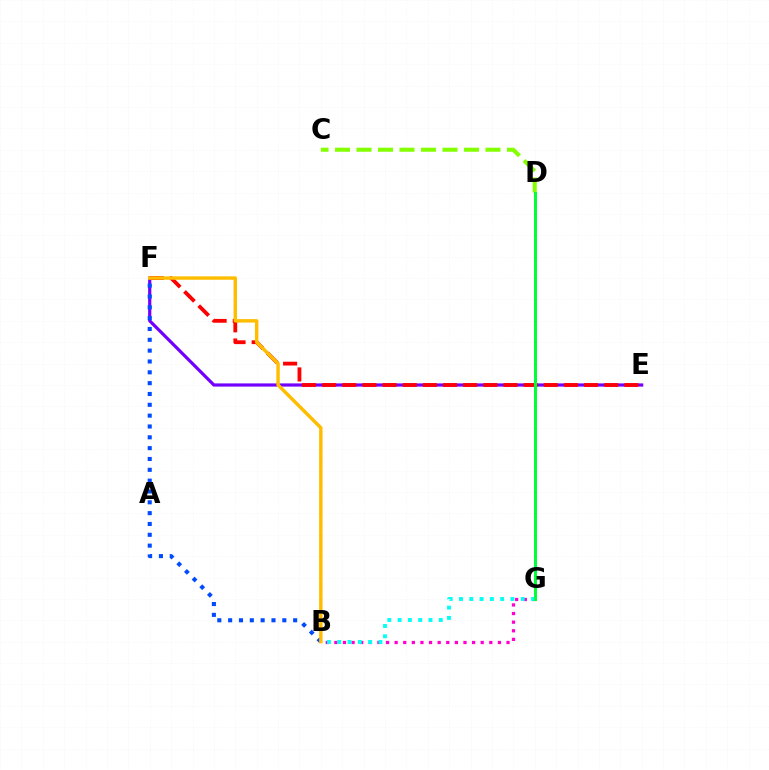{('C', 'D'): [{'color': '#84ff00', 'line_style': 'dashed', 'thickness': 2.92}], ('B', 'G'): [{'color': '#ff00cf', 'line_style': 'dotted', 'thickness': 2.34}, {'color': '#00fff6', 'line_style': 'dotted', 'thickness': 2.8}], ('E', 'F'): [{'color': '#7200ff', 'line_style': 'solid', 'thickness': 2.3}, {'color': '#ff0000', 'line_style': 'dashed', 'thickness': 2.74}], ('B', 'F'): [{'color': '#004bff', 'line_style': 'dotted', 'thickness': 2.94}, {'color': '#ffbd00', 'line_style': 'solid', 'thickness': 2.47}], ('D', 'G'): [{'color': '#00ff39', 'line_style': 'solid', 'thickness': 2.17}]}